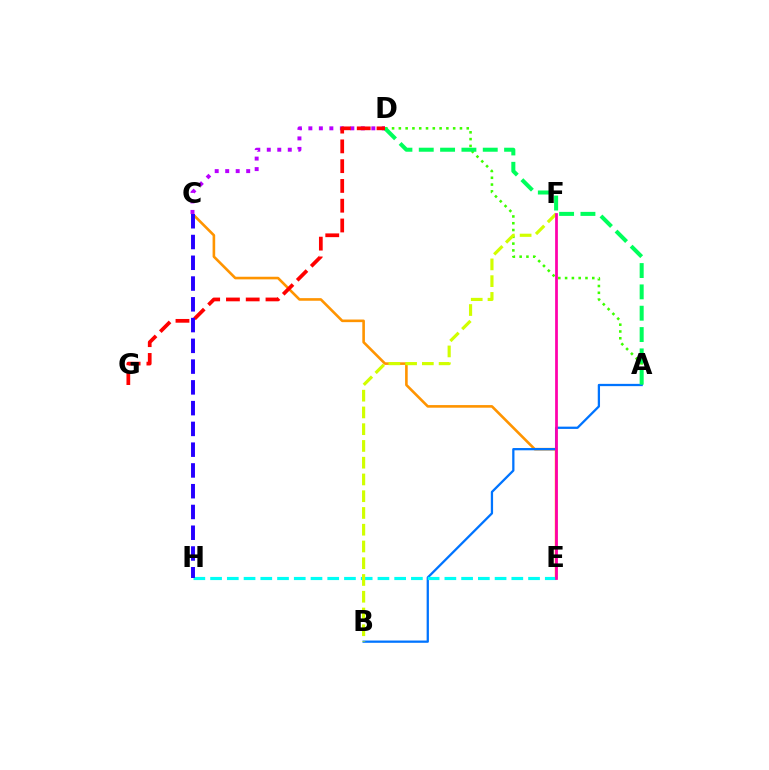{('C', 'E'): [{'color': '#ff9400', 'line_style': 'solid', 'thickness': 1.88}], ('A', 'D'): [{'color': '#3dff00', 'line_style': 'dotted', 'thickness': 1.84}, {'color': '#00ff5c', 'line_style': 'dashed', 'thickness': 2.9}], ('A', 'B'): [{'color': '#0074ff', 'line_style': 'solid', 'thickness': 1.64}], ('E', 'H'): [{'color': '#00fff6', 'line_style': 'dashed', 'thickness': 2.27}], ('C', 'D'): [{'color': '#b900ff', 'line_style': 'dotted', 'thickness': 2.85}], ('B', 'F'): [{'color': '#d1ff00', 'line_style': 'dashed', 'thickness': 2.28}], ('E', 'F'): [{'color': '#ff00ac', 'line_style': 'solid', 'thickness': 1.98}], ('D', 'G'): [{'color': '#ff0000', 'line_style': 'dashed', 'thickness': 2.69}], ('C', 'H'): [{'color': '#2500ff', 'line_style': 'dashed', 'thickness': 2.82}]}